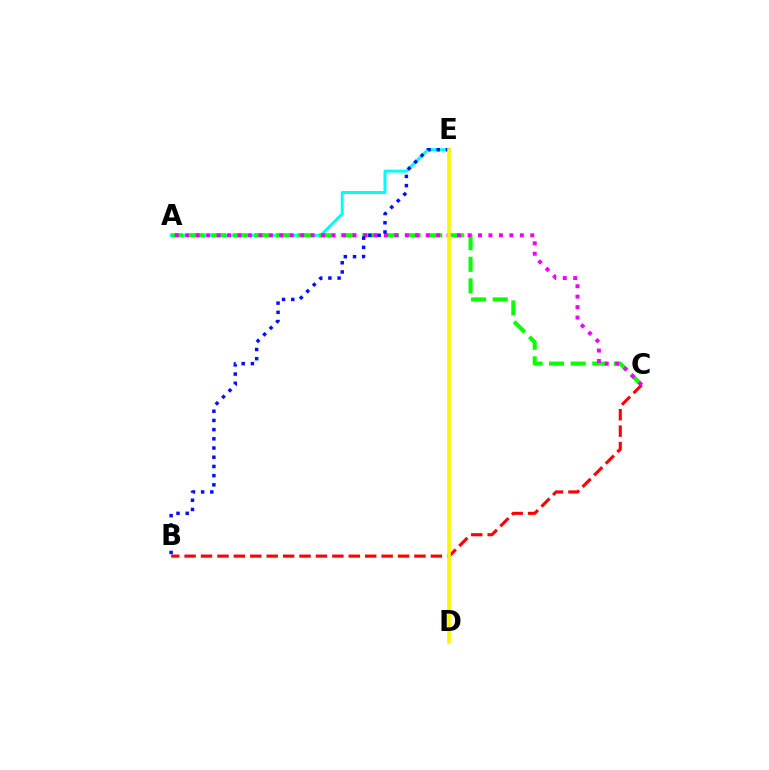{('A', 'E'): [{'color': '#00fff6', 'line_style': 'solid', 'thickness': 2.16}], ('A', 'C'): [{'color': '#08ff00', 'line_style': 'dashed', 'thickness': 2.93}, {'color': '#ee00ff', 'line_style': 'dotted', 'thickness': 2.84}], ('B', 'C'): [{'color': '#ff0000', 'line_style': 'dashed', 'thickness': 2.23}], ('B', 'E'): [{'color': '#0010ff', 'line_style': 'dotted', 'thickness': 2.5}], ('D', 'E'): [{'color': '#fcf500', 'line_style': 'solid', 'thickness': 2.57}]}